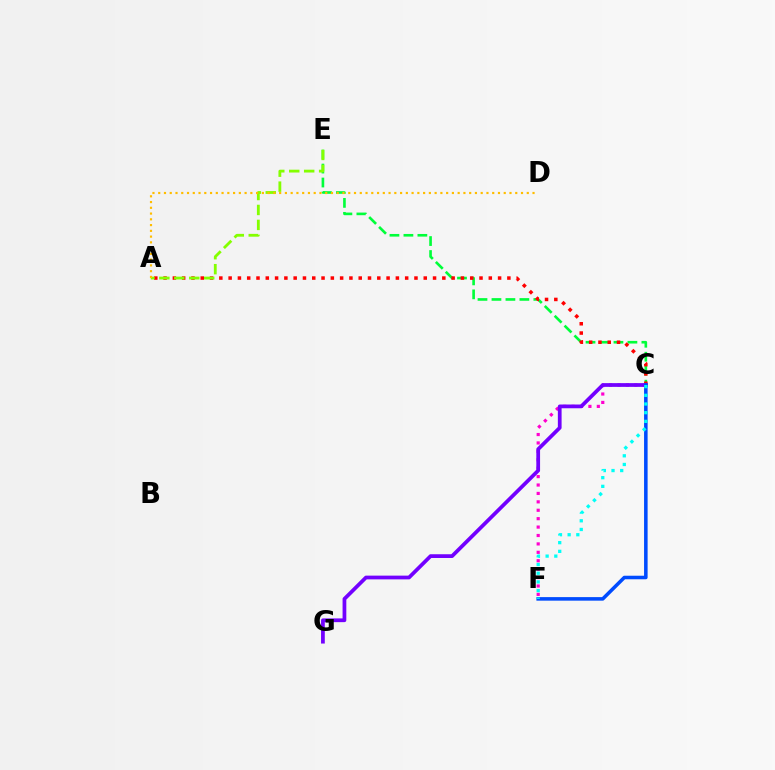{('C', 'E'): [{'color': '#00ff39', 'line_style': 'dashed', 'thickness': 1.9}], ('A', 'C'): [{'color': '#ff0000', 'line_style': 'dotted', 'thickness': 2.52}], ('A', 'E'): [{'color': '#84ff00', 'line_style': 'dashed', 'thickness': 2.03}], ('C', 'F'): [{'color': '#ff00cf', 'line_style': 'dotted', 'thickness': 2.29}, {'color': '#004bff', 'line_style': 'solid', 'thickness': 2.56}, {'color': '#00fff6', 'line_style': 'dotted', 'thickness': 2.36}], ('C', 'G'): [{'color': '#7200ff', 'line_style': 'solid', 'thickness': 2.7}], ('A', 'D'): [{'color': '#ffbd00', 'line_style': 'dotted', 'thickness': 1.56}]}